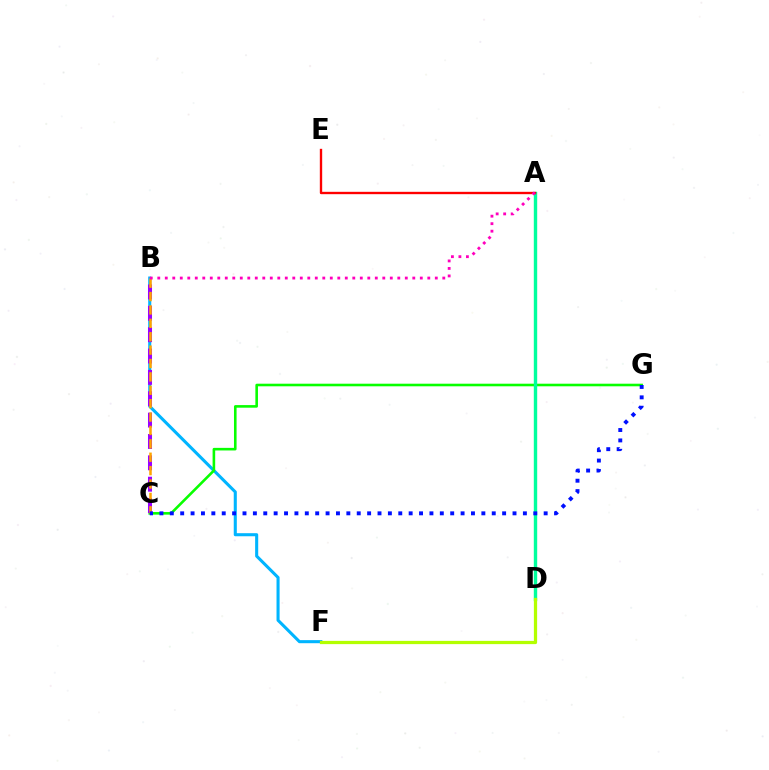{('B', 'F'): [{'color': '#00b5ff', 'line_style': 'solid', 'thickness': 2.21}], ('C', 'G'): [{'color': '#08ff00', 'line_style': 'solid', 'thickness': 1.87}, {'color': '#0010ff', 'line_style': 'dotted', 'thickness': 2.82}], ('A', 'D'): [{'color': '#00ff9d', 'line_style': 'solid', 'thickness': 2.44}], ('B', 'C'): [{'color': '#9b00ff', 'line_style': 'dashed', 'thickness': 2.9}, {'color': '#ffa500', 'line_style': 'dashed', 'thickness': 1.82}], ('D', 'F'): [{'color': '#b3ff00', 'line_style': 'solid', 'thickness': 2.33}], ('A', 'E'): [{'color': '#ff0000', 'line_style': 'solid', 'thickness': 1.7}], ('A', 'B'): [{'color': '#ff00bd', 'line_style': 'dotted', 'thickness': 2.04}]}